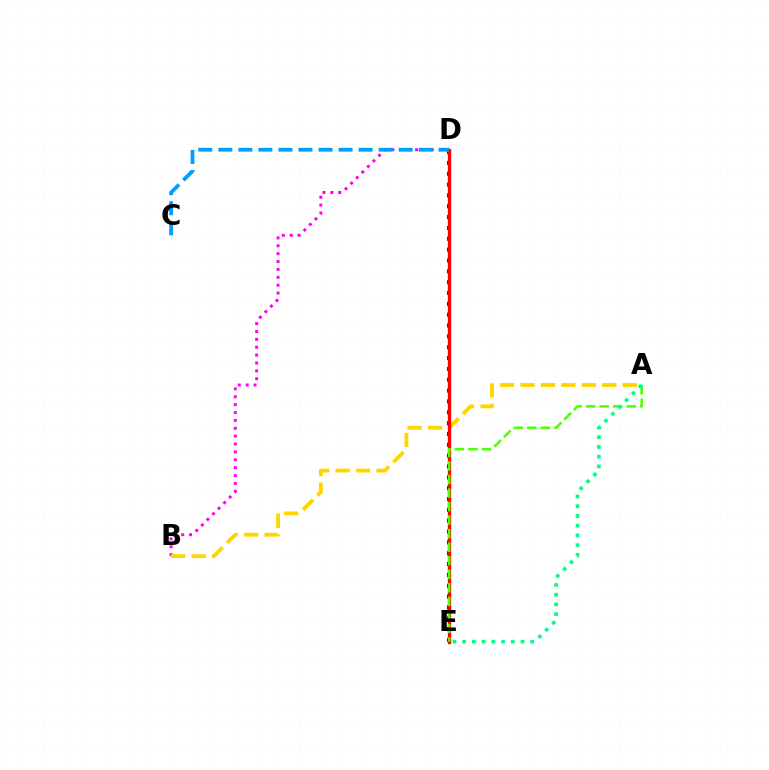{('D', 'E'): [{'color': '#3700ff', 'line_style': 'dotted', 'thickness': 2.95}, {'color': '#ff0000', 'line_style': 'solid', 'thickness': 2.38}], ('B', 'D'): [{'color': '#ff00ed', 'line_style': 'dotted', 'thickness': 2.14}], ('A', 'B'): [{'color': '#ffd500', 'line_style': 'dashed', 'thickness': 2.78}], ('C', 'D'): [{'color': '#009eff', 'line_style': 'dashed', 'thickness': 2.72}], ('A', 'E'): [{'color': '#4fff00', 'line_style': 'dashed', 'thickness': 1.84}, {'color': '#00ff86', 'line_style': 'dotted', 'thickness': 2.64}]}